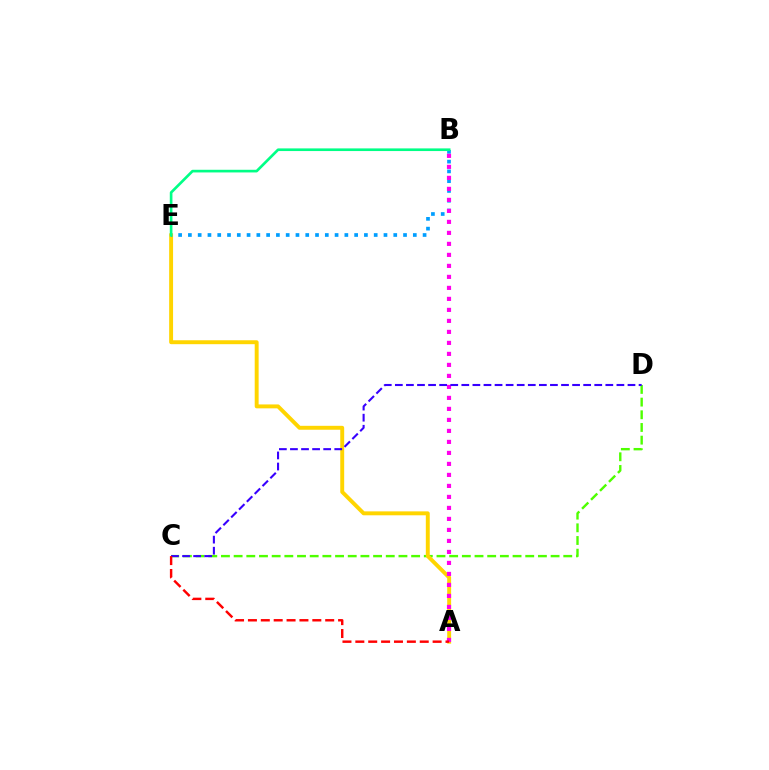{('C', 'D'): [{'color': '#4fff00', 'line_style': 'dashed', 'thickness': 1.72}, {'color': '#3700ff', 'line_style': 'dashed', 'thickness': 1.5}], ('A', 'E'): [{'color': '#ffd500', 'line_style': 'solid', 'thickness': 2.82}], ('B', 'E'): [{'color': '#009eff', 'line_style': 'dotted', 'thickness': 2.66}, {'color': '#00ff86', 'line_style': 'solid', 'thickness': 1.91}], ('A', 'B'): [{'color': '#ff00ed', 'line_style': 'dotted', 'thickness': 2.99}], ('A', 'C'): [{'color': '#ff0000', 'line_style': 'dashed', 'thickness': 1.75}]}